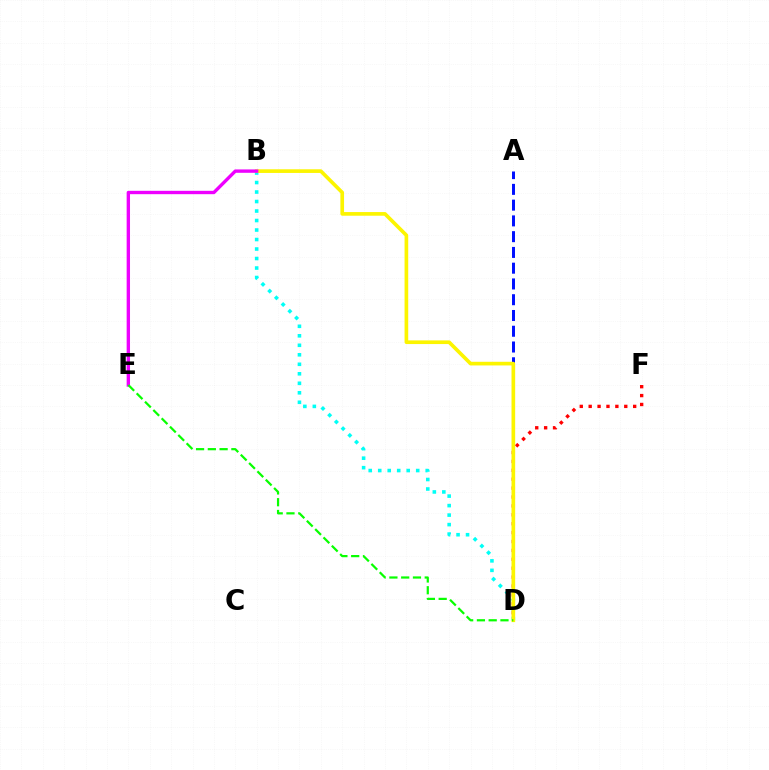{('B', 'D'): [{'color': '#00fff6', 'line_style': 'dotted', 'thickness': 2.58}, {'color': '#fcf500', 'line_style': 'solid', 'thickness': 2.64}], ('D', 'F'): [{'color': '#ff0000', 'line_style': 'dotted', 'thickness': 2.42}], ('A', 'D'): [{'color': '#0010ff', 'line_style': 'dashed', 'thickness': 2.14}], ('B', 'E'): [{'color': '#ee00ff', 'line_style': 'solid', 'thickness': 2.42}], ('D', 'E'): [{'color': '#08ff00', 'line_style': 'dashed', 'thickness': 1.6}]}